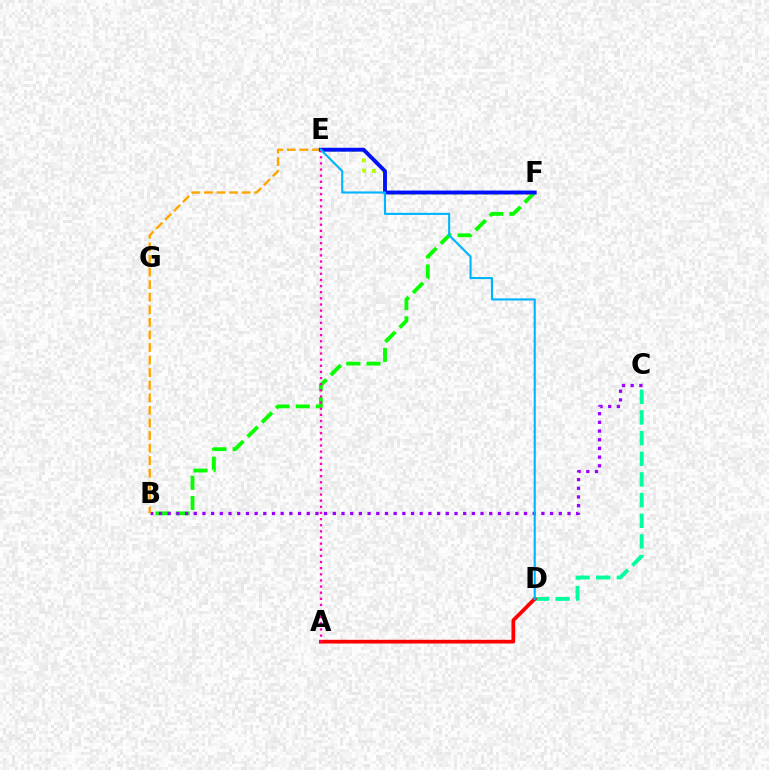{('C', 'D'): [{'color': '#00ff9d', 'line_style': 'dashed', 'thickness': 2.81}], ('B', 'F'): [{'color': '#08ff00', 'line_style': 'dashed', 'thickness': 2.74}], ('B', 'C'): [{'color': '#9b00ff', 'line_style': 'dotted', 'thickness': 2.36}], ('B', 'E'): [{'color': '#ffa500', 'line_style': 'dashed', 'thickness': 1.71}], ('E', 'F'): [{'color': '#b3ff00', 'line_style': 'dotted', 'thickness': 2.79}, {'color': '#0010ff', 'line_style': 'solid', 'thickness': 2.79}], ('A', 'D'): [{'color': '#ff0000', 'line_style': 'solid', 'thickness': 2.68}], ('A', 'E'): [{'color': '#ff00bd', 'line_style': 'dotted', 'thickness': 1.67}], ('D', 'E'): [{'color': '#00b5ff', 'line_style': 'solid', 'thickness': 1.52}]}